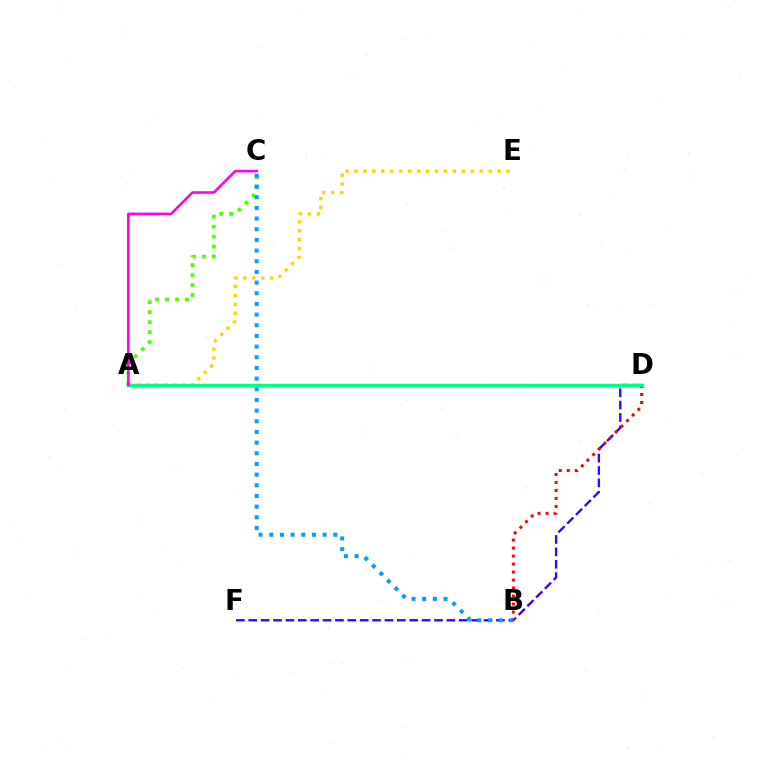{('A', 'E'): [{'color': '#ffd500', 'line_style': 'dotted', 'thickness': 2.43}], ('A', 'C'): [{'color': '#4fff00', 'line_style': 'dotted', 'thickness': 2.71}, {'color': '#ff00ed', 'line_style': 'solid', 'thickness': 1.87}], ('D', 'F'): [{'color': '#3700ff', 'line_style': 'dashed', 'thickness': 1.68}], ('B', 'C'): [{'color': '#009eff', 'line_style': 'dotted', 'thickness': 2.9}], ('B', 'D'): [{'color': '#ff0000', 'line_style': 'dotted', 'thickness': 2.17}], ('A', 'D'): [{'color': '#00ff86', 'line_style': 'solid', 'thickness': 2.49}]}